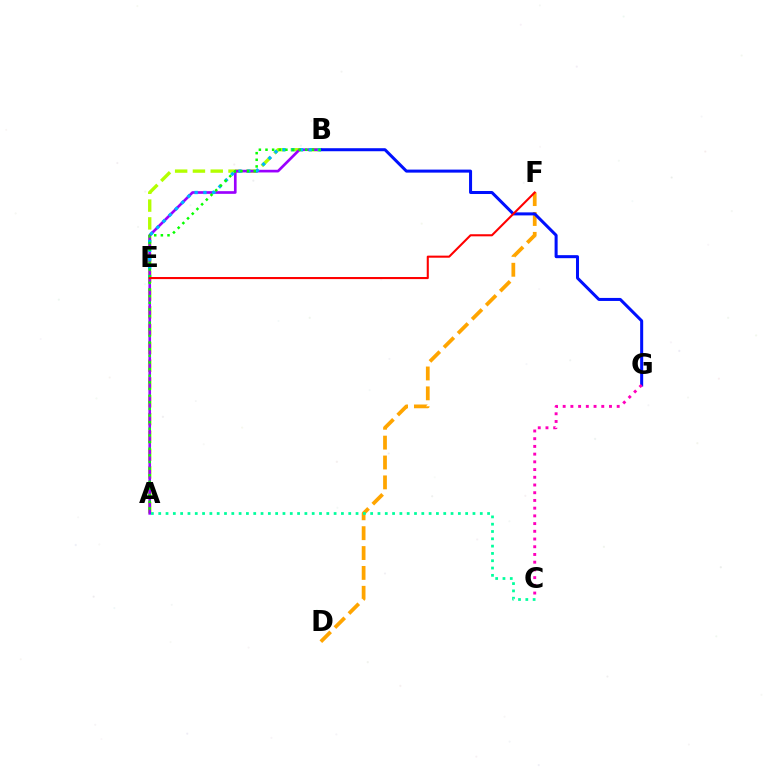{('A', 'B'): [{'color': '#b3ff00', 'line_style': 'dashed', 'thickness': 2.42}, {'color': '#9b00ff', 'line_style': 'solid', 'thickness': 1.93}, {'color': '#08ff00', 'line_style': 'dotted', 'thickness': 1.8}], ('D', 'F'): [{'color': '#ffa500', 'line_style': 'dashed', 'thickness': 2.7}], ('B', 'G'): [{'color': '#0010ff', 'line_style': 'solid', 'thickness': 2.18}], ('B', 'E'): [{'color': '#00b5ff', 'line_style': 'dotted', 'thickness': 2.39}], ('E', 'F'): [{'color': '#ff0000', 'line_style': 'solid', 'thickness': 1.5}], ('A', 'C'): [{'color': '#00ff9d', 'line_style': 'dotted', 'thickness': 1.99}], ('C', 'G'): [{'color': '#ff00bd', 'line_style': 'dotted', 'thickness': 2.1}]}